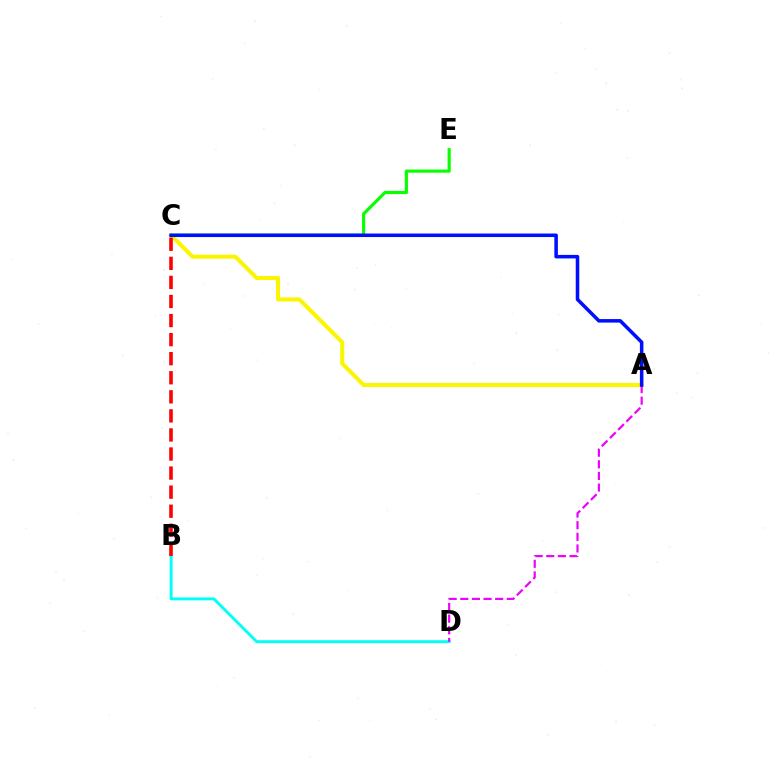{('B', 'D'): [{'color': '#00fff6', 'line_style': 'solid', 'thickness': 2.1}], ('C', 'E'): [{'color': '#08ff00', 'line_style': 'solid', 'thickness': 2.27}], ('A', 'C'): [{'color': '#fcf500', 'line_style': 'solid', 'thickness': 2.9}, {'color': '#0010ff', 'line_style': 'solid', 'thickness': 2.54}], ('A', 'D'): [{'color': '#ee00ff', 'line_style': 'dashed', 'thickness': 1.58}], ('B', 'C'): [{'color': '#ff0000', 'line_style': 'dashed', 'thickness': 2.59}]}